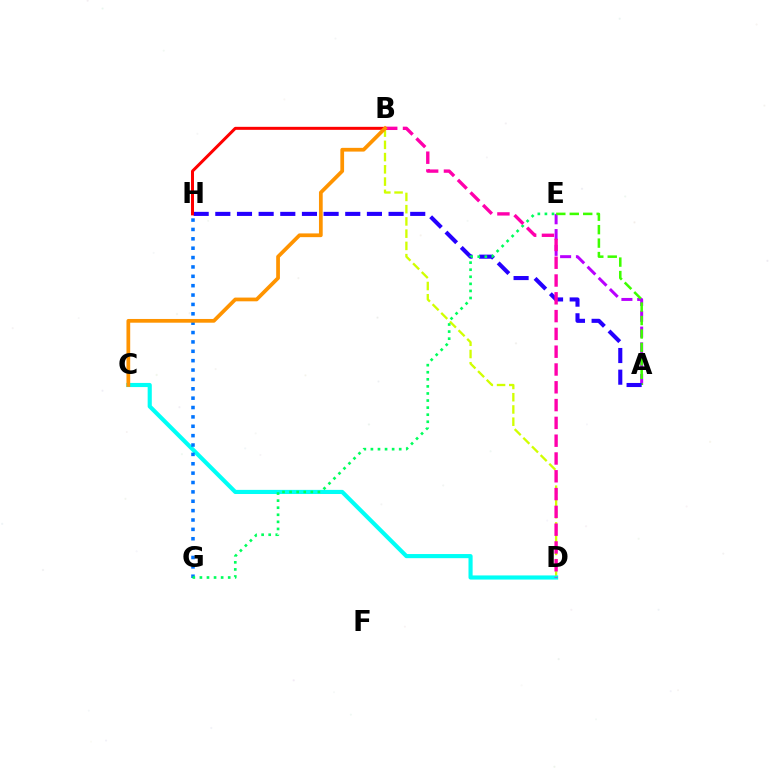{('B', 'D'): [{'color': '#d1ff00', 'line_style': 'dashed', 'thickness': 1.66}, {'color': '#ff00ac', 'line_style': 'dashed', 'thickness': 2.42}], ('A', 'E'): [{'color': '#b900ff', 'line_style': 'dashed', 'thickness': 2.15}, {'color': '#3dff00', 'line_style': 'dashed', 'thickness': 1.83}], ('C', 'D'): [{'color': '#00fff6', 'line_style': 'solid', 'thickness': 2.98}], ('G', 'H'): [{'color': '#0074ff', 'line_style': 'dotted', 'thickness': 2.55}], ('A', 'H'): [{'color': '#2500ff', 'line_style': 'dashed', 'thickness': 2.94}], ('E', 'G'): [{'color': '#00ff5c', 'line_style': 'dotted', 'thickness': 1.92}], ('B', 'H'): [{'color': '#ff0000', 'line_style': 'solid', 'thickness': 2.16}], ('B', 'C'): [{'color': '#ff9400', 'line_style': 'solid', 'thickness': 2.69}]}